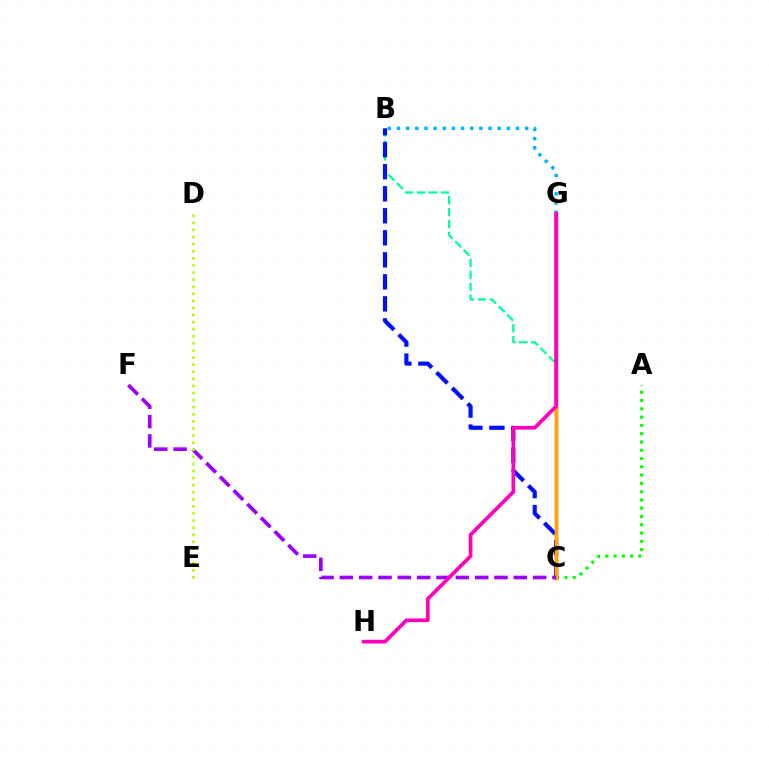{('B', 'C'): [{'color': '#00ff9d', 'line_style': 'dashed', 'thickness': 1.62}, {'color': '#0010ff', 'line_style': 'dashed', 'thickness': 2.99}], ('A', 'C'): [{'color': '#08ff00', 'line_style': 'dotted', 'thickness': 2.25}], ('C', 'G'): [{'color': '#ff0000', 'line_style': 'solid', 'thickness': 2.34}, {'color': '#ffa500', 'line_style': 'solid', 'thickness': 2.51}], ('B', 'G'): [{'color': '#00b5ff', 'line_style': 'dotted', 'thickness': 2.49}], ('C', 'F'): [{'color': '#9b00ff', 'line_style': 'dashed', 'thickness': 2.63}], ('D', 'E'): [{'color': '#b3ff00', 'line_style': 'dotted', 'thickness': 1.93}], ('G', 'H'): [{'color': '#ff00bd', 'line_style': 'solid', 'thickness': 2.65}]}